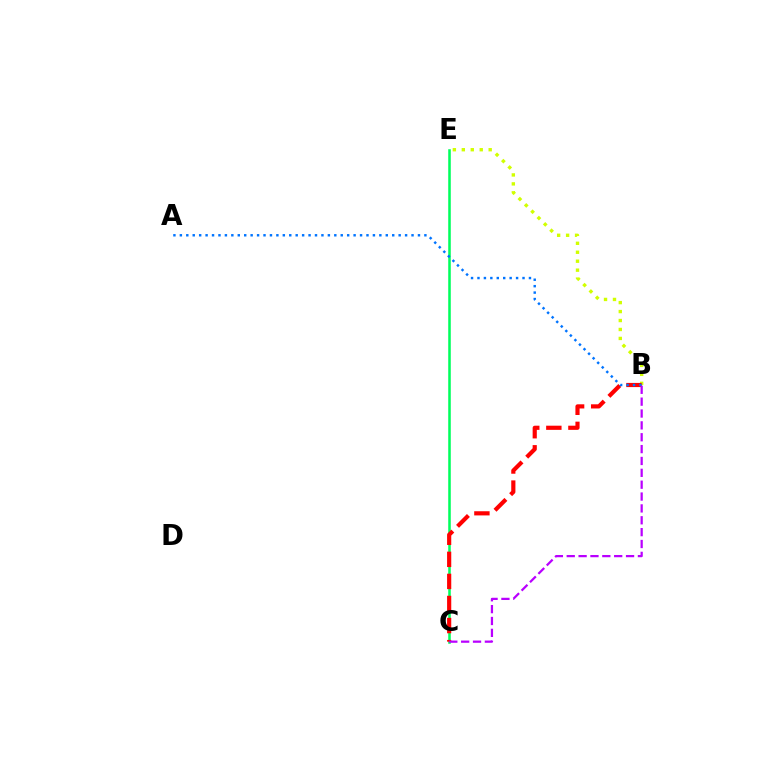{('C', 'E'): [{'color': '#00ff5c', 'line_style': 'solid', 'thickness': 1.84}], ('B', 'E'): [{'color': '#d1ff00', 'line_style': 'dotted', 'thickness': 2.43}], ('B', 'C'): [{'color': '#ff0000', 'line_style': 'dashed', 'thickness': 3.0}, {'color': '#b900ff', 'line_style': 'dashed', 'thickness': 1.61}], ('A', 'B'): [{'color': '#0074ff', 'line_style': 'dotted', 'thickness': 1.75}]}